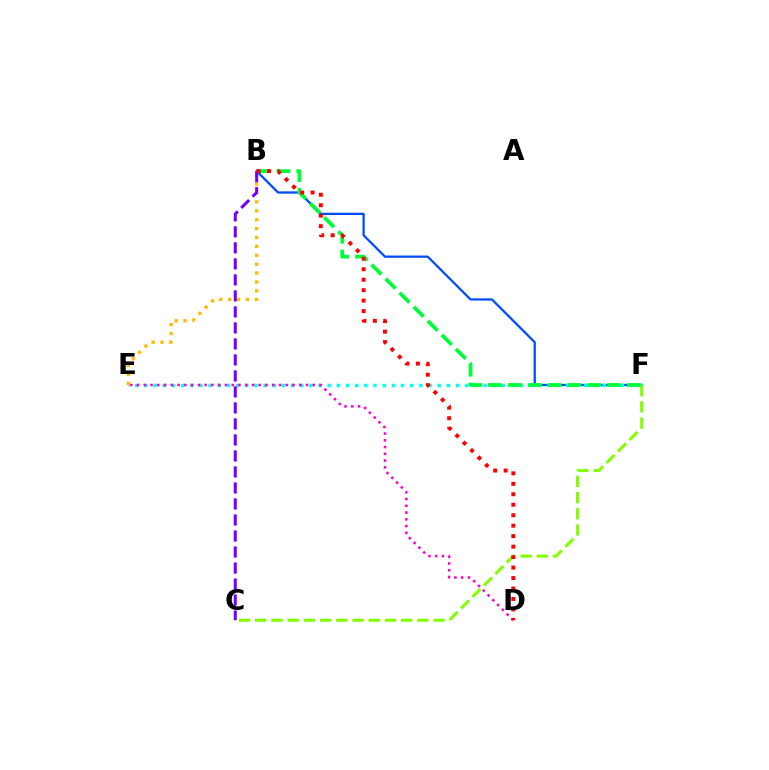{('B', 'F'): [{'color': '#004bff', 'line_style': 'solid', 'thickness': 1.63}, {'color': '#00ff39', 'line_style': 'dashed', 'thickness': 2.7}], ('E', 'F'): [{'color': '#00fff6', 'line_style': 'dotted', 'thickness': 2.49}], ('B', 'E'): [{'color': '#ffbd00', 'line_style': 'dotted', 'thickness': 2.42}], ('D', 'E'): [{'color': '#ff00cf', 'line_style': 'dotted', 'thickness': 1.84}], ('C', 'F'): [{'color': '#84ff00', 'line_style': 'dashed', 'thickness': 2.2}], ('B', 'C'): [{'color': '#7200ff', 'line_style': 'dashed', 'thickness': 2.17}], ('B', 'D'): [{'color': '#ff0000', 'line_style': 'dotted', 'thickness': 2.85}]}